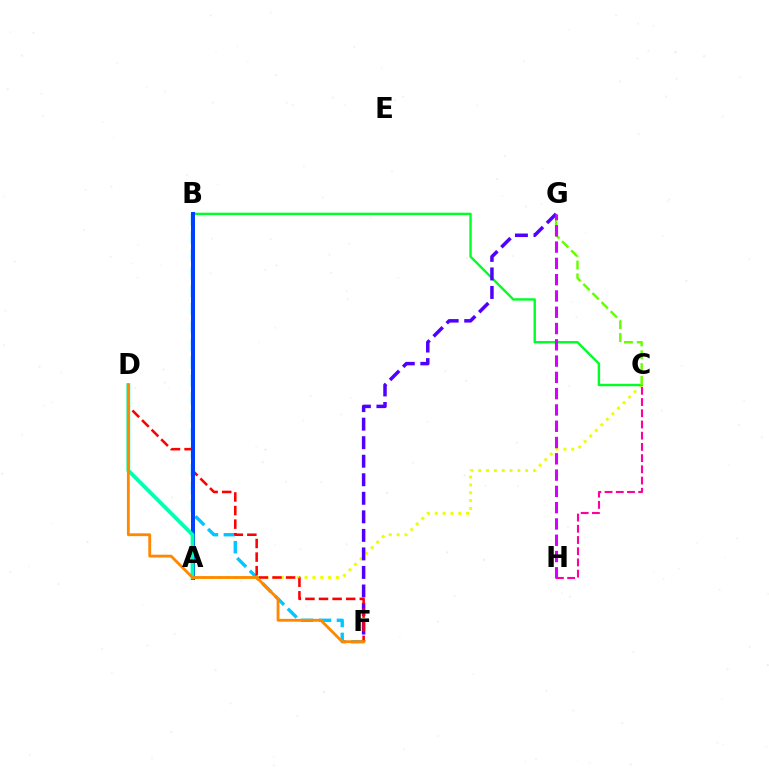{('A', 'C'): [{'color': '#eeff00', 'line_style': 'dotted', 'thickness': 2.13}], ('B', 'C'): [{'color': '#00ff27', 'line_style': 'solid', 'thickness': 1.73}], ('C', 'H'): [{'color': '#ff00a0', 'line_style': 'dashed', 'thickness': 1.52}], ('F', 'G'): [{'color': '#4f00ff', 'line_style': 'dashed', 'thickness': 2.52}], ('C', 'G'): [{'color': '#66ff00', 'line_style': 'dashed', 'thickness': 1.75}], ('G', 'H'): [{'color': '#d600ff', 'line_style': 'dashed', 'thickness': 2.21}], ('B', 'F'): [{'color': '#00c7ff', 'line_style': 'dashed', 'thickness': 2.43}], ('D', 'F'): [{'color': '#ff0000', 'line_style': 'dashed', 'thickness': 1.85}, {'color': '#ff8800', 'line_style': 'solid', 'thickness': 2.04}], ('A', 'B'): [{'color': '#003fff', 'line_style': 'solid', 'thickness': 2.88}], ('A', 'D'): [{'color': '#00ffaf', 'line_style': 'solid', 'thickness': 2.72}]}